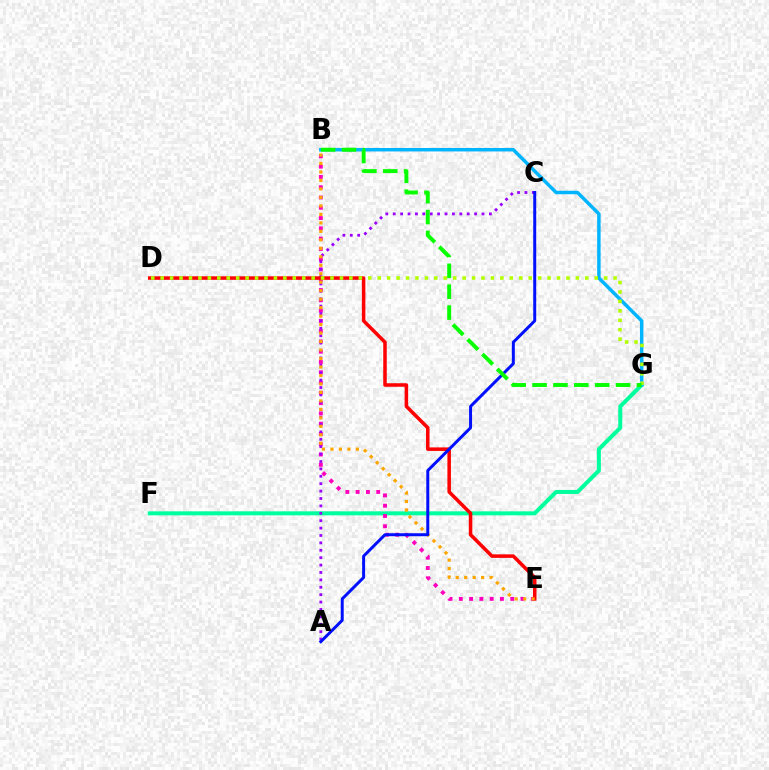{('F', 'G'): [{'color': '#00ff9d', 'line_style': 'solid', 'thickness': 2.9}], ('B', 'G'): [{'color': '#00b5ff', 'line_style': 'solid', 'thickness': 2.49}, {'color': '#08ff00', 'line_style': 'dashed', 'thickness': 2.84}], ('B', 'E'): [{'color': '#ff00bd', 'line_style': 'dotted', 'thickness': 2.79}, {'color': '#ffa500', 'line_style': 'dotted', 'thickness': 2.3}], ('A', 'C'): [{'color': '#9b00ff', 'line_style': 'dotted', 'thickness': 2.01}, {'color': '#0010ff', 'line_style': 'solid', 'thickness': 2.15}], ('D', 'E'): [{'color': '#ff0000', 'line_style': 'solid', 'thickness': 2.54}], ('D', 'G'): [{'color': '#b3ff00', 'line_style': 'dotted', 'thickness': 2.56}]}